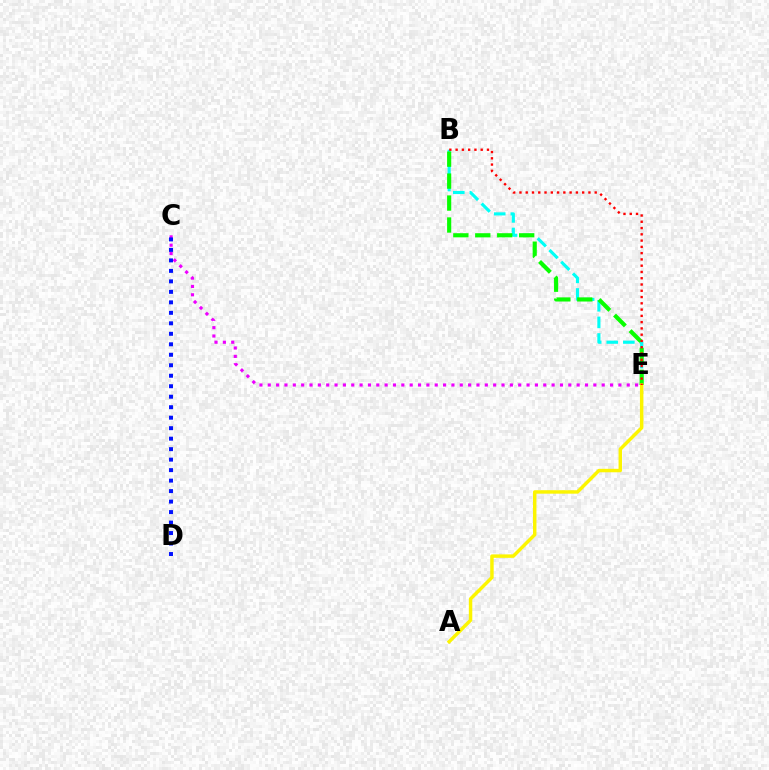{('B', 'E'): [{'color': '#00fff6', 'line_style': 'dashed', 'thickness': 2.26}, {'color': '#08ff00', 'line_style': 'dashed', 'thickness': 2.98}, {'color': '#ff0000', 'line_style': 'dotted', 'thickness': 1.7}], ('A', 'E'): [{'color': '#fcf500', 'line_style': 'solid', 'thickness': 2.48}], ('C', 'E'): [{'color': '#ee00ff', 'line_style': 'dotted', 'thickness': 2.27}], ('C', 'D'): [{'color': '#0010ff', 'line_style': 'dotted', 'thickness': 2.85}]}